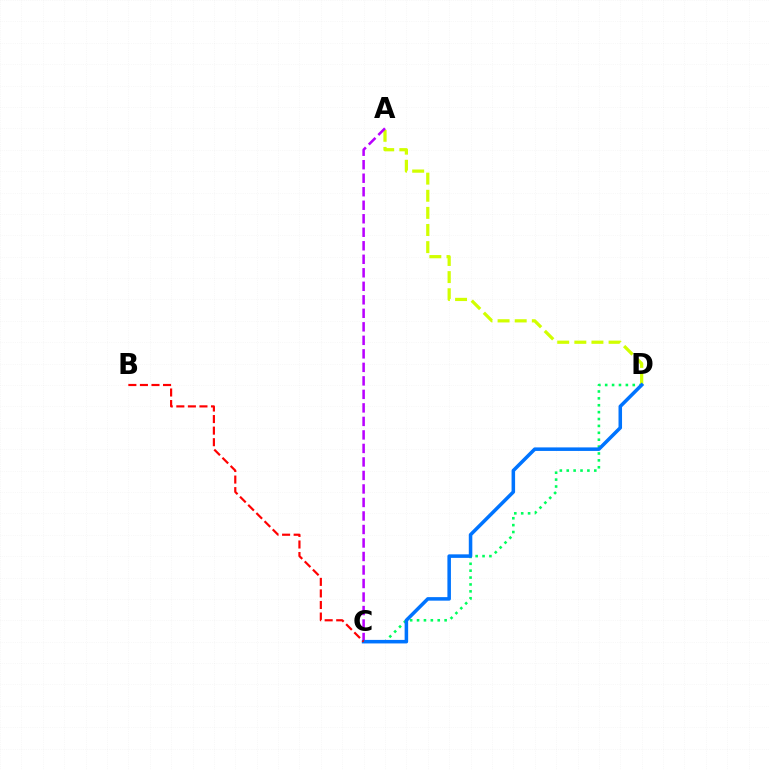{('C', 'D'): [{'color': '#00ff5c', 'line_style': 'dotted', 'thickness': 1.87}, {'color': '#0074ff', 'line_style': 'solid', 'thickness': 2.54}], ('A', 'D'): [{'color': '#d1ff00', 'line_style': 'dashed', 'thickness': 2.33}], ('A', 'C'): [{'color': '#b900ff', 'line_style': 'dashed', 'thickness': 1.84}], ('B', 'C'): [{'color': '#ff0000', 'line_style': 'dashed', 'thickness': 1.57}]}